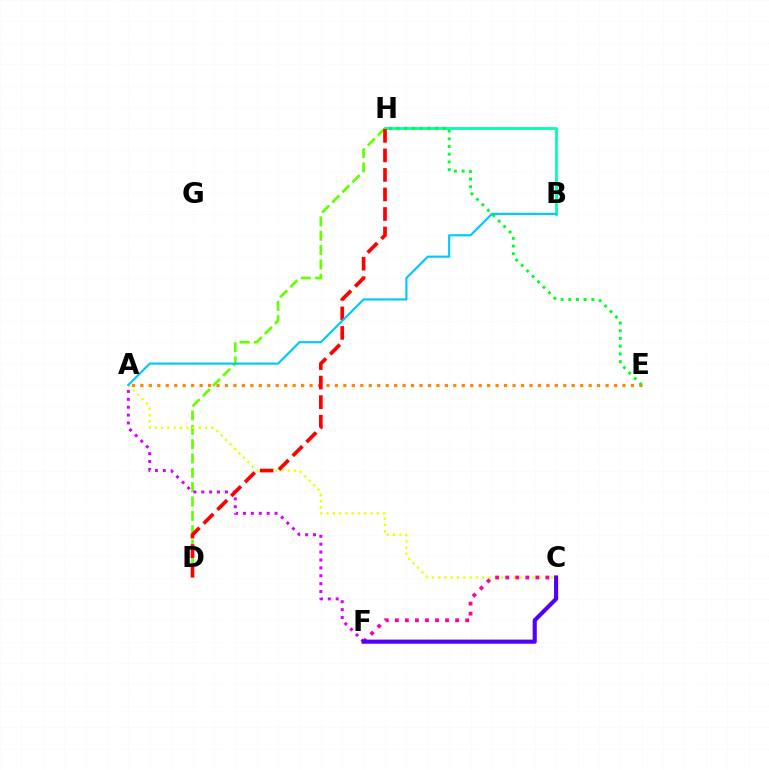{('A', 'E'): [{'color': '#ff8800', 'line_style': 'dotted', 'thickness': 2.3}], ('B', 'H'): [{'color': '#00ffaf', 'line_style': 'solid', 'thickness': 2.01}], ('D', 'H'): [{'color': '#66ff00', 'line_style': 'dashed', 'thickness': 1.95}, {'color': '#ff0000', 'line_style': 'dashed', 'thickness': 2.65}], ('A', 'C'): [{'color': '#eeff00', 'line_style': 'dotted', 'thickness': 1.71}], ('A', 'F'): [{'color': '#d600ff', 'line_style': 'dotted', 'thickness': 2.14}], ('C', 'F'): [{'color': '#003fff', 'line_style': 'dashed', 'thickness': 1.81}, {'color': '#ff00a0', 'line_style': 'dotted', 'thickness': 2.73}, {'color': '#4f00ff', 'line_style': 'solid', 'thickness': 2.96}], ('A', 'B'): [{'color': '#00c7ff', 'line_style': 'solid', 'thickness': 1.54}], ('E', 'H'): [{'color': '#00ff27', 'line_style': 'dotted', 'thickness': 2.09}]}